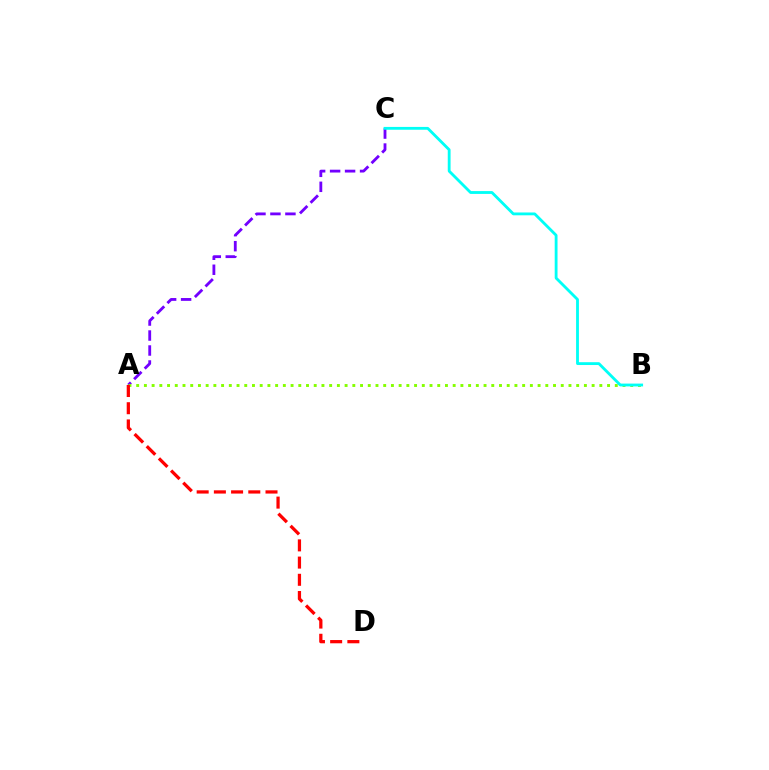{('A', 'C'): [{'color': '#7200ff', 'line_style': 'dashed', 'thickness': 2.04}], ('A', 'B'): [{'color': '#84ff00', 'line_style': 'dotted', 'thickness': 2.1}], ('B', 'C'): [{'color': '#00fff6', 'line_style': 'solid', 'thickness': 2.03}], ('A', 'D'): [{'color': '#ff0000', 'line_style': 'dashed', 'thickness': 2.34}]}